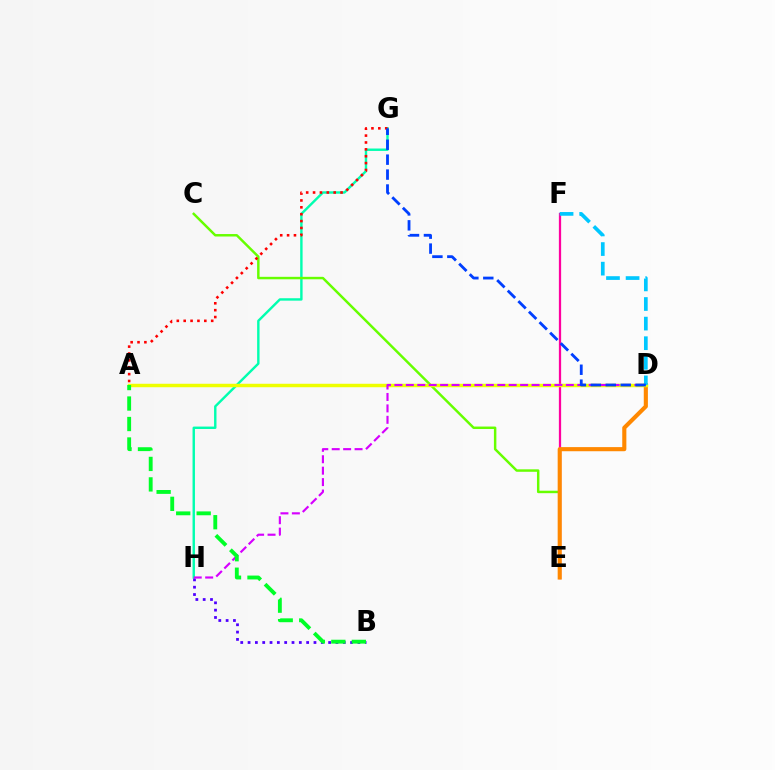{('E', 'F'): [{'color': '#ff00a0', 'line_style': 'solid', 'thickness': 1.63}], ('G', 'H'): [{'color': '#00ffaf', 'line_style': 'solid', 'thickness': 1.74}], ('B', 'H'): [{'color': '#4f00ff', 'line_style': 'dotted', 'thickness': 1.99}], ('C', 'E'): [{'color': '#66ff00', 'line_style': 'solid', 'thickness': 1.77}], ('D', 'E'): [{'color': '#ff8800', 'line_style': 'solid', 'thickness': 2.97}], ('A', 'G'): [{'color': '#ff0000', 'line_style': 'dotted', 'thickness': 1.87}], ('A', 'D'): [{'color': '#eeff00', 'line_style': 'solid', 'thickness': 2.49}], ('D', 'H'): [{'color': '#d600ff', 'line_style': 'dashed', 'thickness': 1.55}], ('D', 'F'): [{'color': '#00c7ff', 'line_style': 'dashed', 'thickness': 2.66}], ('A', 'B'): [{'color': '#00ff27', 'line_style': 'dashed', 'thickness': 2.78}], ('D', 'G'): [{'color': '#003fff', 'line_style': 'dashed', 'thickness': 2.03}]}